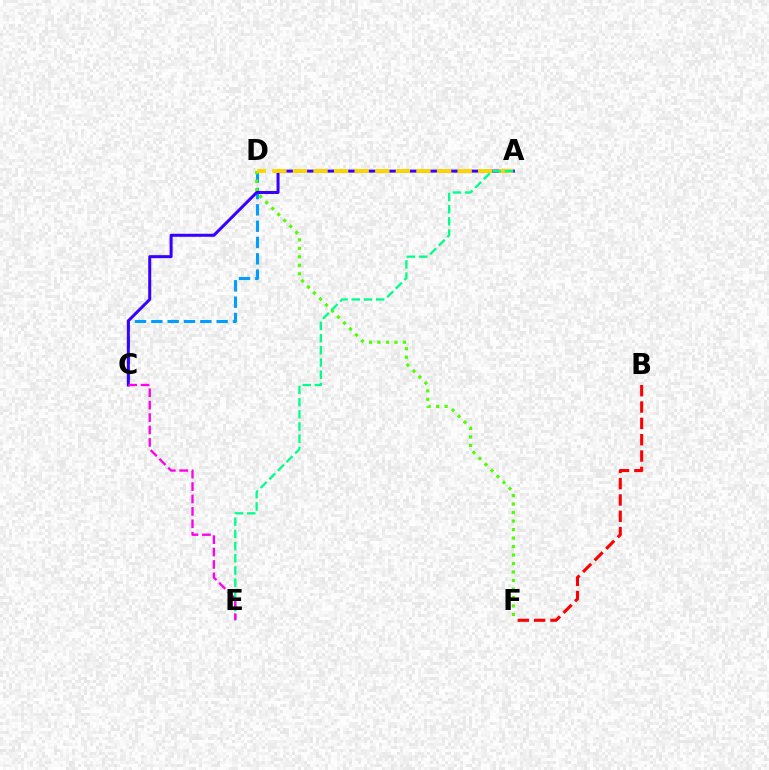{('B', 'F'): [{'color': '#ff0000', 'line_style': 'dashed', 'thickness': 2.22}], ('C', 'D'): [{'color': '#009eff', 'line_style': 'dashed', 'thickness': 2.22}], ('D', 'F'): [{'color': '#4fff00', 'line_style': 'dotted', 'thickness': 2.31}], ('A', 'C'): [{'color': '#3700ff', 'line_style': 'solid', 'thickness': 2.17}], ('A', 'D'): [{'color': '#ffd500', 'line_style': 'dashed', 'thickness': 2.8}], ('A', 'E'): [{'color': '#00ff86', 'line_style': 'dashed', 'thickness': 1.66}], ('C', 'E'): [{'color': '#ff00ed', 'line_style': 'dashed', 'thickness': 1.69}]}